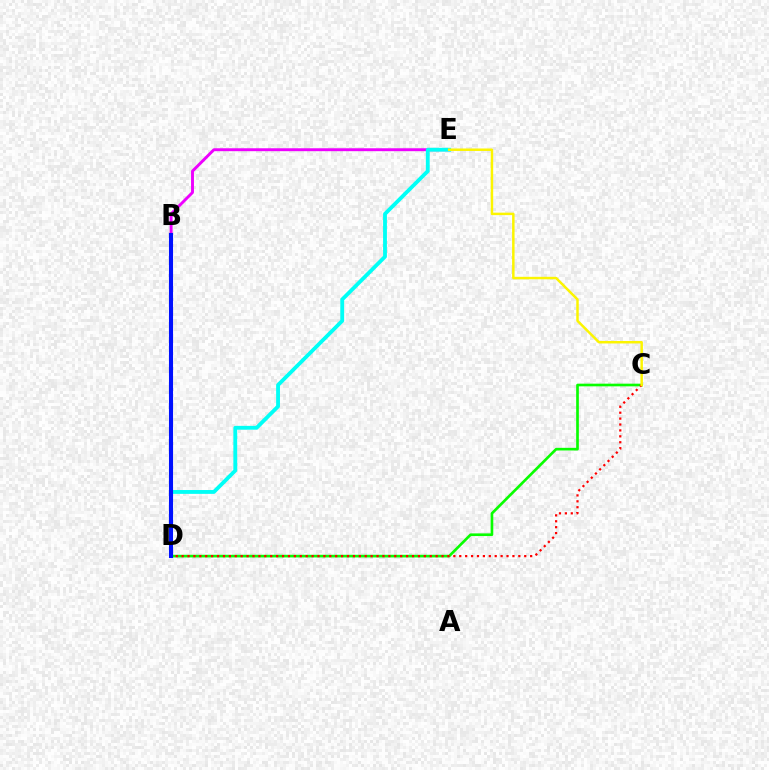{('B', 'E'): [{'color': '#ee00ff', 'line_style': 'solid', 'thickness': 2.1}], ('C', 'D'): [{'color': '#08ff00', 'line_style': 'solid', 'thickness': 1.92}, {'color': '#ff0000', 'line_style': 'dotted', 'thickness': 1.61}], ('D', 'E'): [{'color': '#00fff6', 'line_style': 'solid', 'thickness': 2.76}], ('B', 'D'): [{'color': '#0010ff', 'line_style': 'solid', 'thickness': 2.94}], ('C', 'E'): [{'color': '#fcf500', 'line_style': 'solid', 'thickness': 1.78}]}